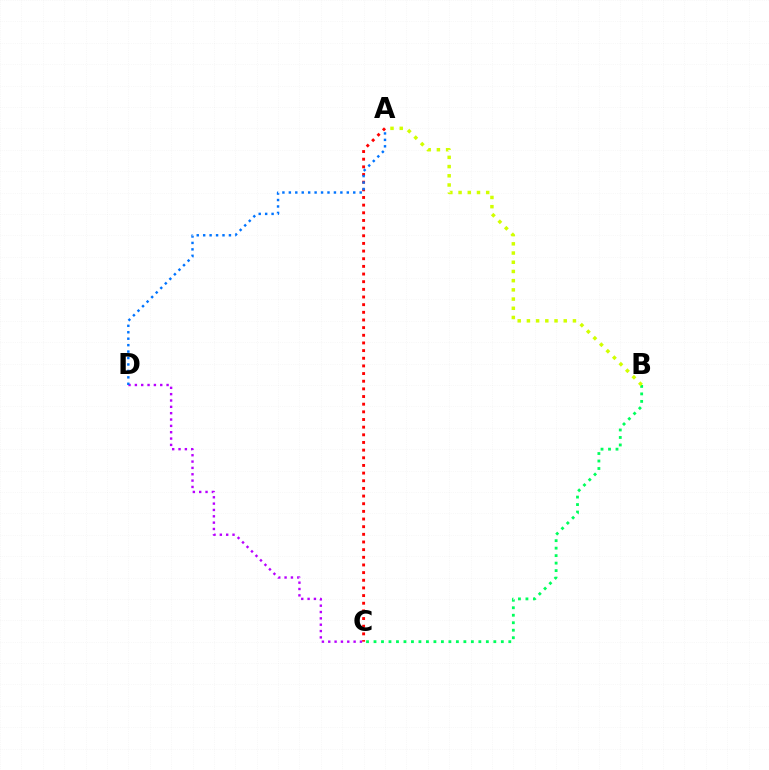{('B', 'C'): [{'color': '#00ff5c', 'line_style': 'dotted', 'thickness': 2.03}], ('C', 'D'): [{'color': '#b900ff', 'line_style': 'dotted', 'thickness': 1.72}], ('A', 'C'): [{'color': '#ff0000', 'line_style': 'dotted', 'thickness': 2.08}], ('A', 'D'): [{'color': '#0074ff', 'line_style': 'dotted', 'thickness': 1.75}], ('A', 'B'): [{'color': '#d1ff00', 'line_style': 'dotted', 'thickness': 2.5}]}